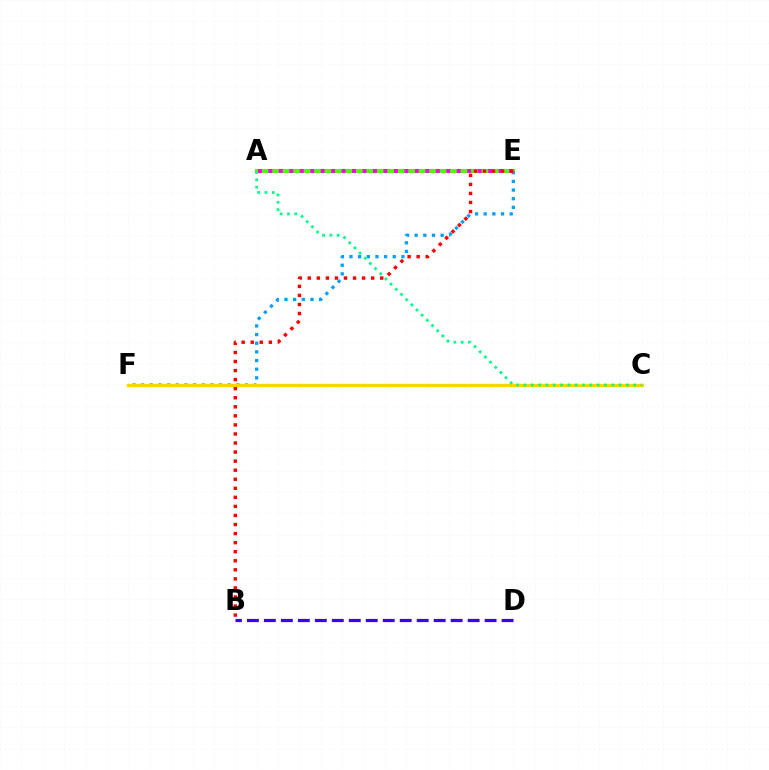{('A', 'E'): [{'color': '#4fff00', 'line_style': 'solid', 'thickness': 2.96}, {'color': '#ff00ed', 'line_style': 'dotted', 'thickness': 2.84}], ('E', 'F'): [{'color': '#009eff', 'line_style': 'dotted', 'thickness': 2.35}], ('B', 'D'): [{'color': '#3700ff', 'line_style': 'dashed', 'thickness': 2.31}], ('C', 'F'): [{'color': '#ffd500', 'line_style': 'solid', 'thickness': 2.42}], ('A', 'C'): [{'color': '#00ff86', 'line_style': 'dotted', 'thickness': 1.99}], ('B', 'E'): [{'color': '#ff0000', 'line_style': 'dotted', 'thickness': 2.46}]}